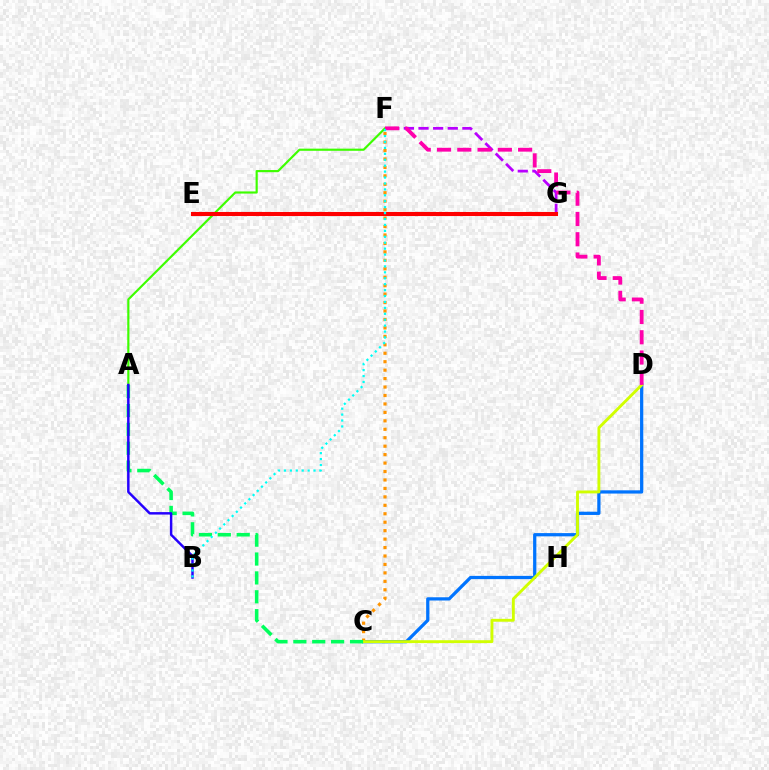{('A', 'F'): [{'color': '#3dff00', 'line_style': 'solid', 'thickness': 1.56}], ('F', 'G'): [{'color': '#b900ff', 'line_style': 'dashed', 'thickness': 1.99}], ('C', 'D'): [{'color': '#0074ff', 'line_style': 'solid', 'thickness': 2.34}, {'color': '#d1ff00', 'line_style': 'solid', 'thickness': 2.07}], ('C', 'F'): [{'color': '#ff9400', 'line_style': 'dotted', 'thickness': 2.3}], ('E', 'G'): [{'color': '#ff0000', 'line_style': 'solid', 'thickness': 2.93}], ('A', 'C'): [{'color': '#00ff5c', 'line_style': 'dashed', 'thickness': 2.57}], ('A', 'B'): [{'color': '#2500ff', 'line_style': 'solid', 'thickness': 1.77}], ('D', 'F'): [{'color': '#ff00ac', 'line_style': 'dashed', 'thickness': 2.75}], ('B', 'F'): [{'color': '#00fff6', 'line_style': 'dotted', 'thickness': 1.61}]}